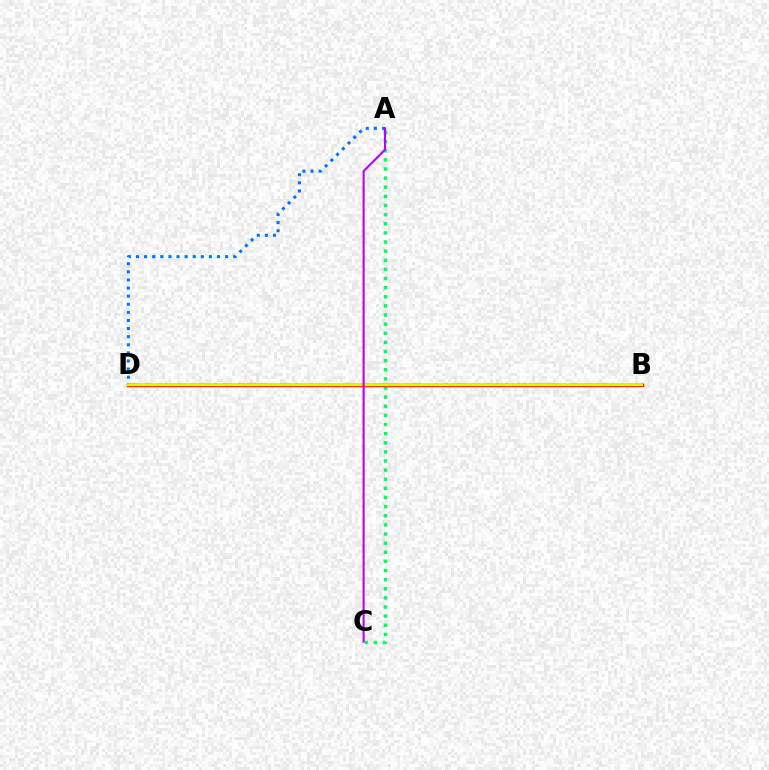{('A', 'C'): [{'color': '#00ff5c', 'line_style': 'dotted', 'thickness': 2.48}, {'color': '#b900ff', 'line_style': 'solid', 'thickness': 1.51}], ('B', 'D'): [{'color': '#ff0000', 'line_style': 'solid', 'thickness': 2.51}, {'color': '#d1ff00', 'line_style': 'solid', 'thickness': 1.76}], ('A', 'D'): [{'color': '#0074ff', 'line_style': 'dotted', 'thickness': 2.2}]}